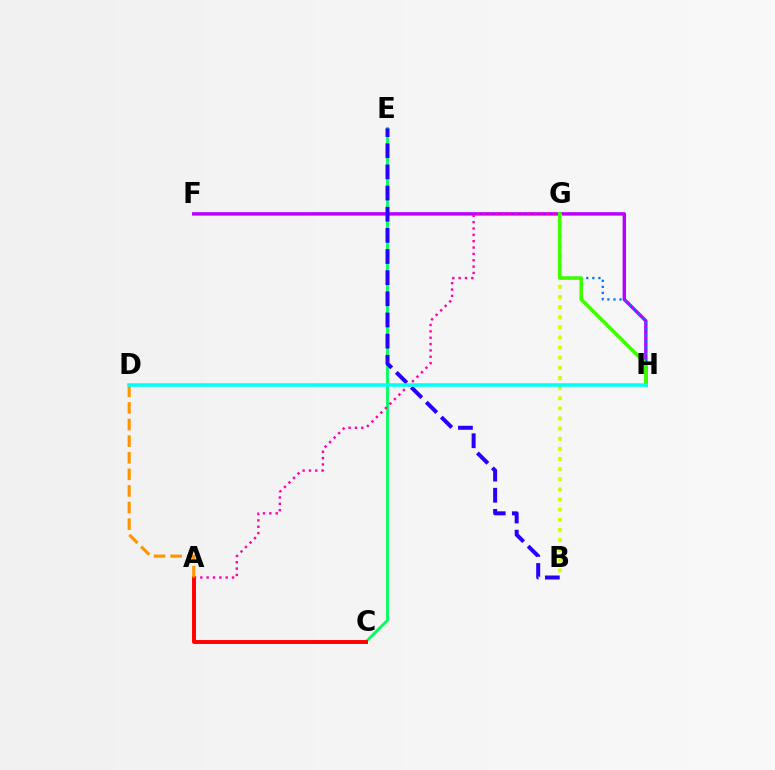{('C', 'E'): [{'color': '#00ff5c', 'line_style': 'solid', 'thickness': 2.03}], ('F', 'H'): [{'color': '#b900ff', 'line_style': 'solid', 'thickness': 2.47}], ('A', 'G'): [{'color': '#ff00ac', 'line_style': 'dotted', 'thickness': 1.72}], ('G', 'H'): [{'color': '#0074ff', 'line_style': 'dotted', 'thickness': 1.65}, {'color': '#3dff00', 'line_style': 'solid', 'thickness': 2.57}], ('B', 'G'): [{'color': '#d1ff00', 'line_style': 'dotted', 'thickness': 2.75}], ('B', 'E'): [{'color': '#2500ff', 'line_style': 'dashed', 'thickness': 2.87}], ('A', 'C'): [{'color': '#ff0000', 'line_style': 'solid', 'thickness': 2.83}], ('A', 'D'): [{'color': '#ff9400', 'line_style': 'dashed', 'thickness': 2.25}], ('D', 'H'): [{'color': '#00fff6', 'line_style': 'solid', 'thickness': 2.54}]}